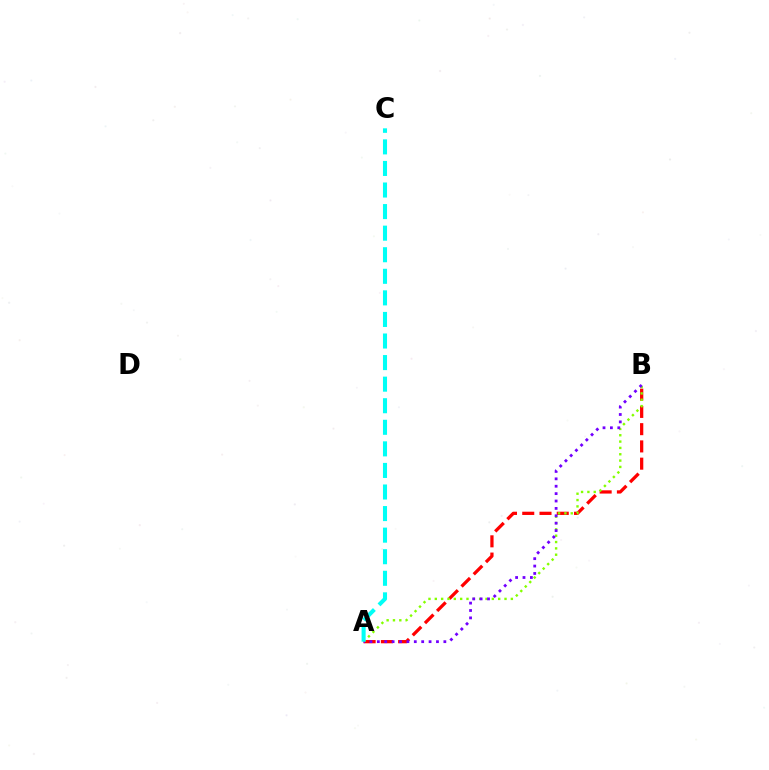{('A', 'B'): [{'color': '#ff0000', 'line_style': 'dashed', 'thickness': 2.34}, {'color': '#84ff00', 'line_style': 'dotted', 'thickness': 1.72}, {'color': '#7200ff', 'line_style': 'dotted', 'thickness': 2.01}], ('A', 'C'): [{'color': '#00fff6', 'line_style': 'dashed', 'thickness': 2.93}]}